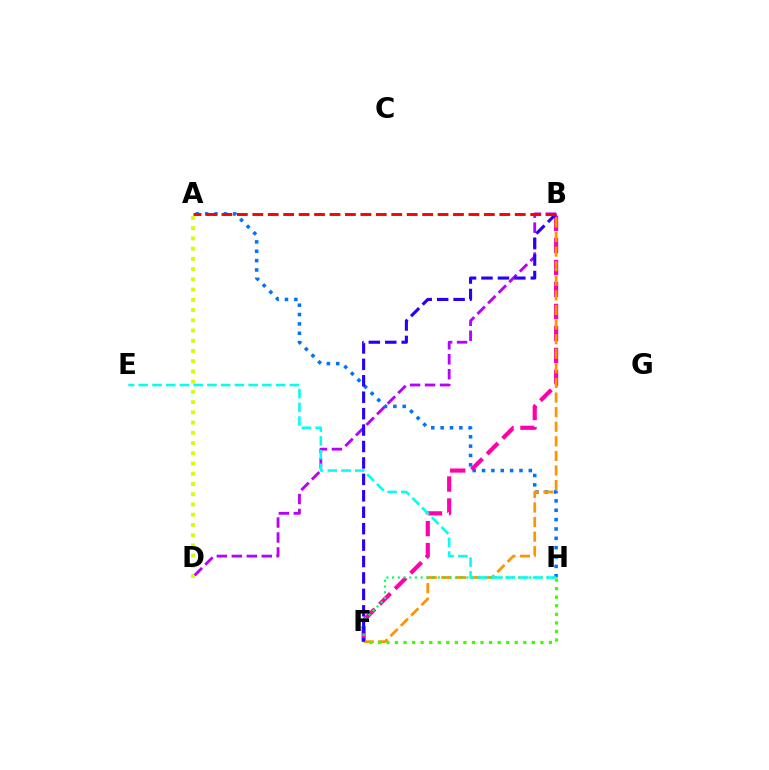{('A', 'H'): [{'color': '#0074ff', 'line_style': 'dotted', 'thickness': 2.54}], ('B', 'F'): [{'color': '#ff00ac', 'line_style': 'dashed', 'thickness': 2.99}, {'color': '#ff9400', 'line_style': 'dashed', 'thickness': 1.98}, {'color': '#2500ff', 'line_style': 'dashed', 'thickness': 2.23}], ('A', 'D'): [{'color': '#d1ff00', 'line_style': 'dotted', 'thickness': 2.78}], ('B', 'D'): [{'color': '#b900ff', 'line_style': 'dashed', 'thickness': 2.03}], ('F', 'H'): [{'color': '#00ff5c', 'line_style': 'dotted', 'thickness': 1.55}, {'color': '#3dff00', 'line_style': 'dotted', 'thickness': 2.32}], ('E', 'H'): [{'color': '#00fff6', 'line_style': 'dashed', 'thickness': 1.87}], ('A', 'B'): [{'color': '#ff0000', 'line_style': 'dashed', 'thickness': 2.1}]}